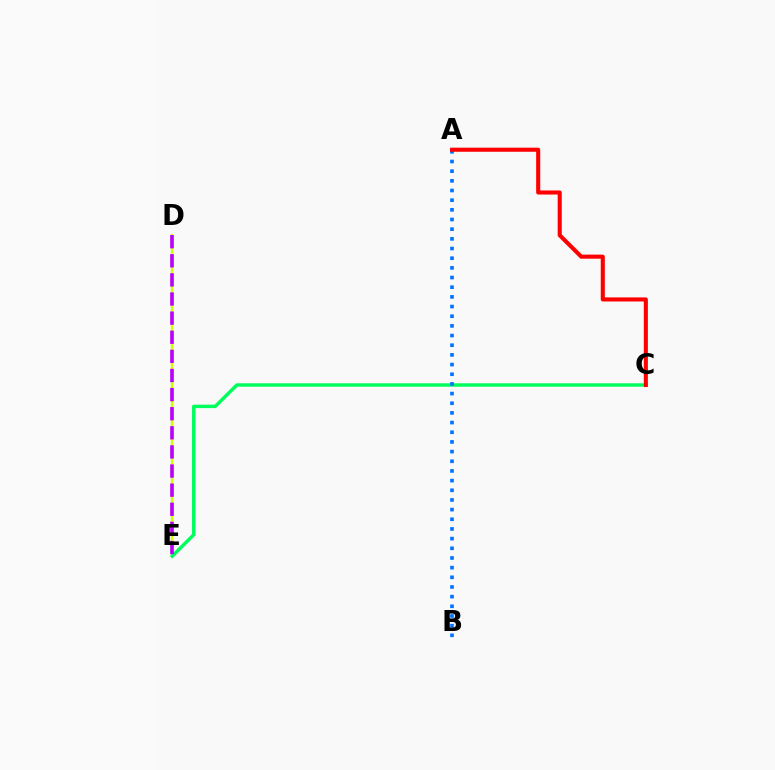{('D', 'E'): [{'color': '#d1ff00', 'line_style': 'solid', 'thickness': 1.74}, {'color': '#b900ff', 'line_style': 'dashed', 'thickness': 2.6}], ('C', 'E'): [{'color': '#00ff5c', 'line_style': 'solid', 'thickness': 2.48}], ('A', 'B'): [{'color': '#0074ff', 'line_style': 'dotted', 'thickness': 2.63}], ('A', 'C'): [{'color': '#ff0000', 'line_style': 'solid', 'thickness': 2.94}]}